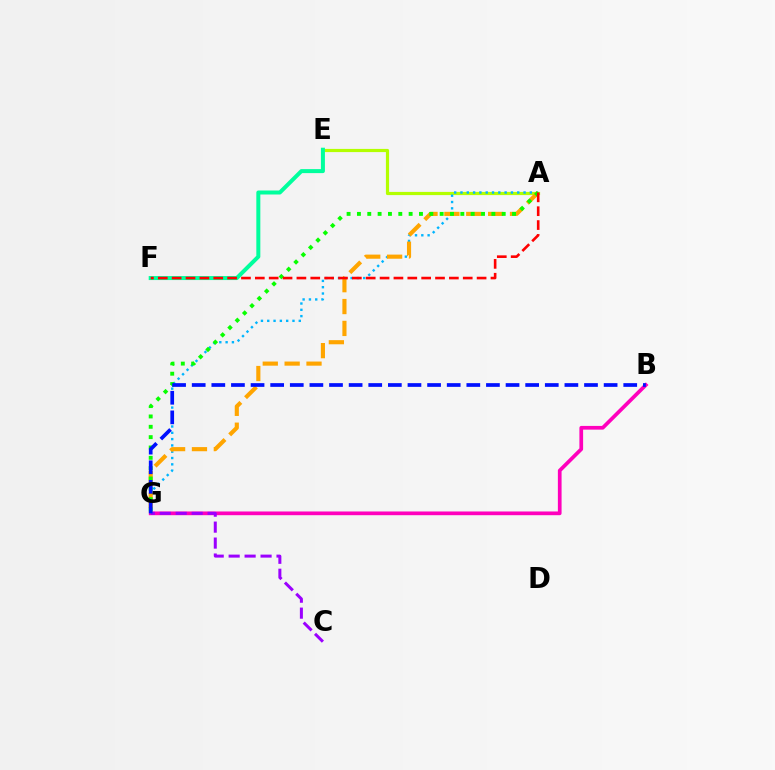{('A', 'E'): [{'color': '#b3ff00', 'line_style': 'solid', 'thickness': 2.3}], ('B', 'G'): [{'color': '#ff00bd', 'line_style': 'solid', 'thickness': 2.67}, {'color': '#0010ff', 'line_style': 'dashed', 'thickness': 2.66}], ('A', 'G'): [{'color': '#00b5ff', 'line_style': 'dotted', 'thickness': 1.71}, {'color': '#ffa500', 'line_style': 'dashed', 'thickness': 2.97}, {'color': '#08ff00', 'line_style': 'dotted', 'thickness': 2.81}], ('E', 'F'): [{'color': '#00ff9d', 'line_style': 'solid', 'thickness': 2.88}], ('C', 'G'): [{'color': '#9b00ff', 'line_style': 'dashed', 'thickness': 2.17}], ('A', 'F'): [{'color': '#ff0000', 'line_style': 'dashed', 'thickness': 1.88}]}